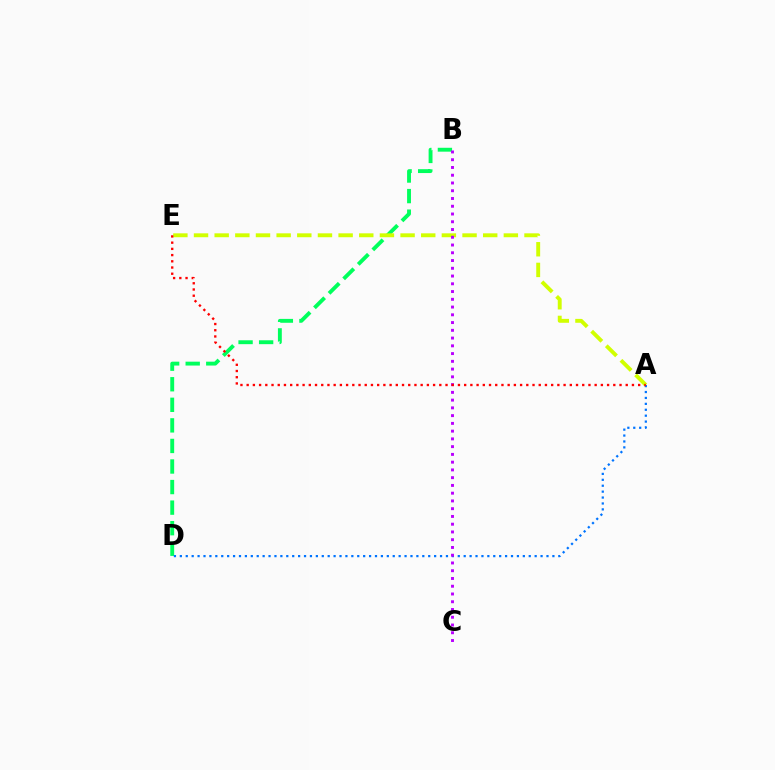{('B', 'D'): [{'color': '#00ff5c', 'line_style': 'dashed', 'thickness': 2.79}], ('A', 'D'): [{'color': '#0074ff', 'line_style': 'dotted', 'thickness': 1.61}], ('A', 'E'): [{'color': '#d1ff00', 'line_style': 'dashed', 'thickness': 2.81}, {'color': '#ff0000', 'line_style': 'dotted', 'thickness': 1.69}], ('B', 'C'): [{'color': '#b900ff', 'line_style': 'dotted', 'thickness': 2.11}]}